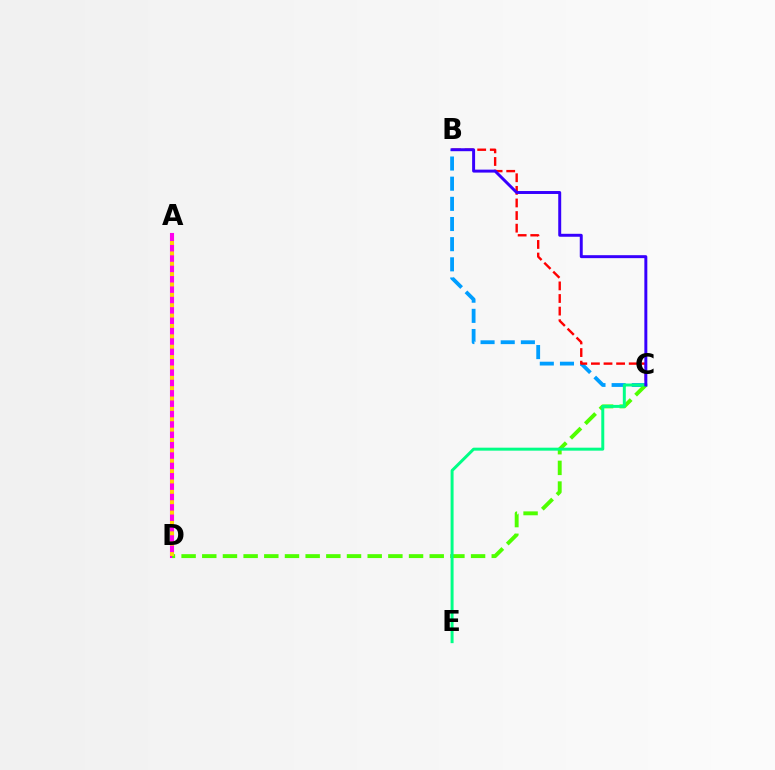{('A', 'D'): [{'color': '#ff00ed', 'line_style': 'solid', 'thickness': 2.94}, {'color': '#ffd500', 'line_style': 'dotted', 'thickness': 2.82}], ('B', 'C'): [{'color': '#009eff', 'line_style': 'dashed', 'thickness': 2.74}, {'color': '#ff0000', 'line_style': 'dashed', 'thickness': 1.71}, {'color': '#3700ff', 'line_style': 'solid', 'thickness': 2.13}], ('C', 'D'): [{'color': '#4fff00', 'line_style': 'dashed', 'thickness': 2.81}], ('C', 'E'): [{'color': '#00ff86', 'line_style': 'solid', 'thickness': 2.14}]}